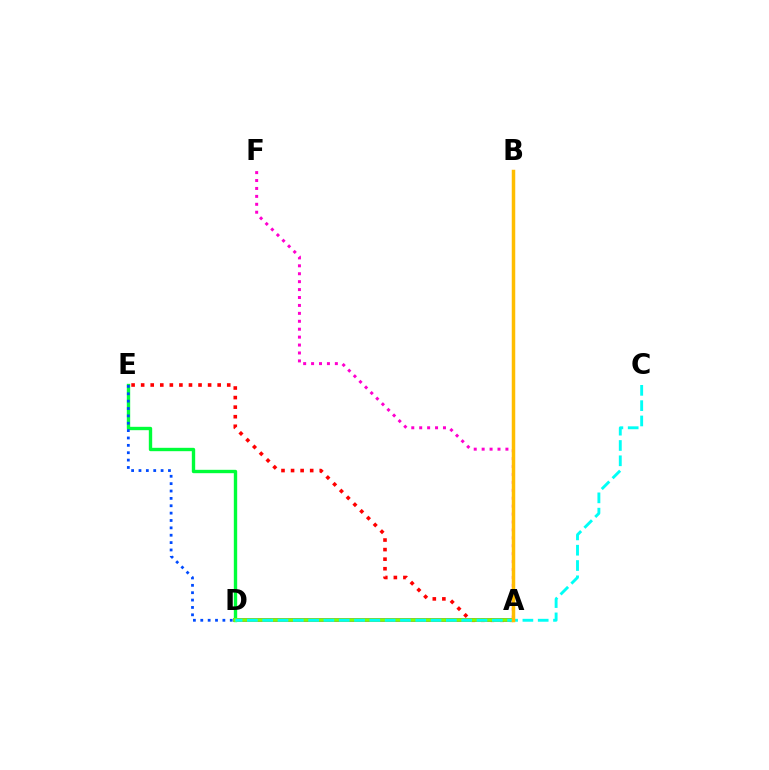{('A', 'D'): [{'color': '#7200ff', 'line_style': 'solid', 'thickness': 2.76}, {'color': '#84ff00', 'line_style': 'solid', 'thickness': 2.61}], ('D', 'E'): [{'color': '#00ff39', 'line_style': 'solid', 'thickness': 2.43}, {'color': '#004bff', 'line_style': 'dotted', 'thickness': 2.0}], ('A', 'E'): [{'color': '#ff0000', 'line_style': 'dotted', 'thickness': 2.6}], ('A', 'F'): [{'color': '#ff00cf', 'line_style': 'dotted', 'thickness': 2.15}], ('C', 'D'): [{'color': '#00fff6', 'line_style': 'dashed', 'thickness': 2.08}], ('A', 'B'): [{'color': '#ffbd00', 'line_style': 'solid', 'thickness': 2.51}]}